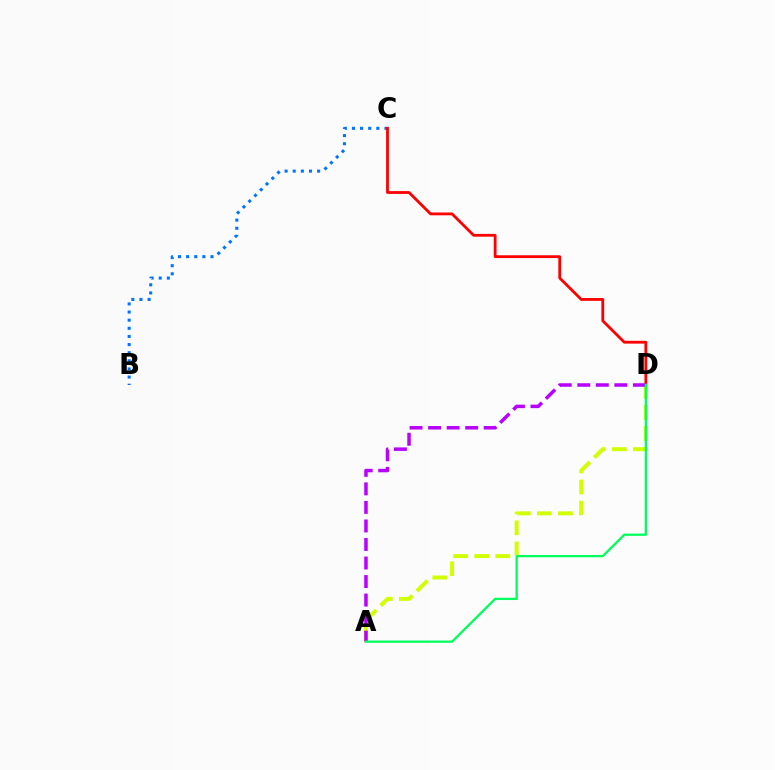{('B', 'C'): [{'color': '#0074ff', 'line_style': 'dotted', 'thickness': 2.21}], ('A', 'D'): [{'color': '#d1ff00', 'line_style': 'dashed', 'thickness': 2.87}, {'color': '#b900ff', 'line_style': 'dashed', 'thickness': 2.52}, {'color': '#00ff5c', 'line_style': 'solid', 'thickness': 1.64}], ('C', 'D'): [{'color': '#ff0000', 'line_style': 'solid', 'thickness': 2.02}]}